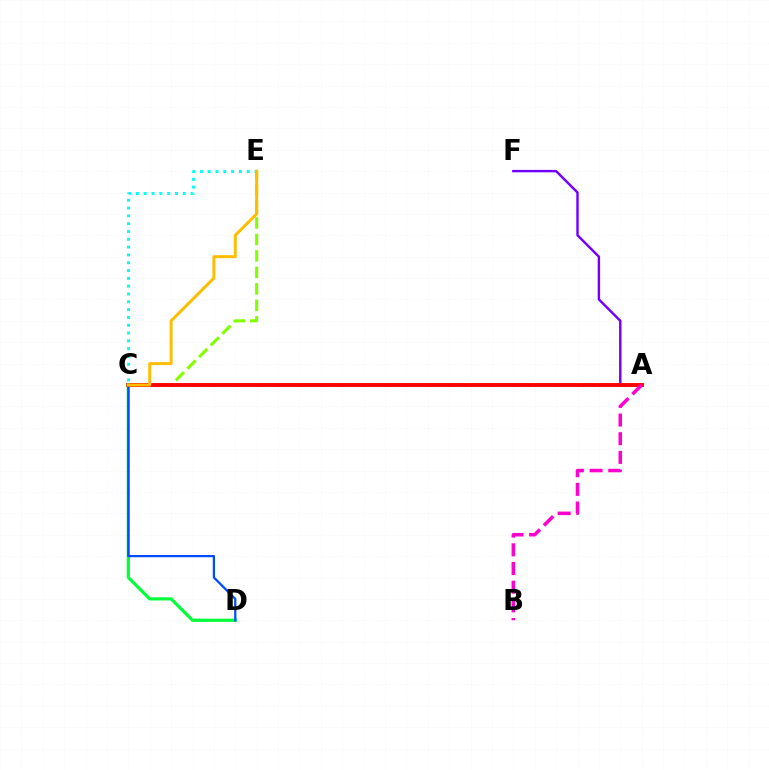{('C', 'E'): [{'color': '#84ff00', 'line_style': 'dashed', 'thickness': 2.24}, {'color': '#00fff6', 'line_style': 'dotted', 'thickness': 2.12}, {'color': '#ffbd00', 'line_style': 'solid', 'thickness': 2.14}], ('A', 'F'): [{'color': '#7200ff', 'line_style': 'solid', 'thickness': 1.75}], ('A', 'C'): [{'color': '#ff0000', 'line_style': 'solid', 'thickness': 2.8}], ('A', 'B'): [{'color': '#ff00cf', 'line_style': 'dashed', 'thickness': 2.54}], ('C', 'D'): [{'color': '#00ff39', 'line_style': 'solid', 'thickness': 2.29}, {'color': '#004bff', 'line_style': 'solid', 'thickness': 1.61}]}